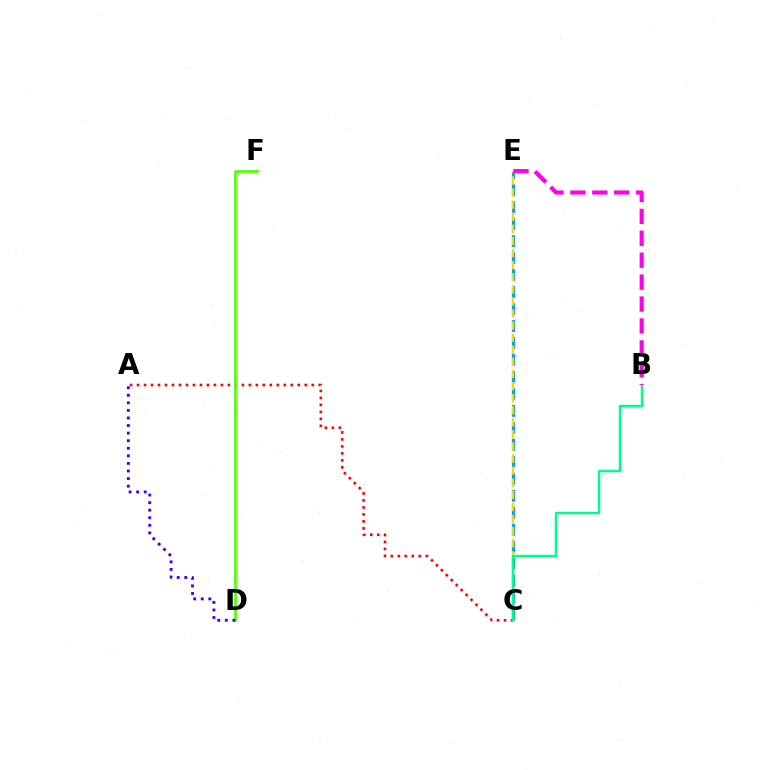{('A', 'C'): [{'color': '#ff0000', 'line_style': 'dotted', 'thickness': 1.9}], ('D', 'F'): [{'color': '#4fff00', 'line_style': 'solid', 'thickness': 1.94}], ('C', 'E'): [{'color': '#009eff', 'line_style': 'dashed', 'thickness': 2.31}, {'color': '#ffd500', 'line_style': 'dashed', 'thickness': 1.64}], ('A', 'D'): [{'color': '#3700ff', 'line_style': 'dotted', 'thickness': 2.06}], ('B', 'C'): [{'color': '#00ff86', 'line_style': 'solid', 'thickness': 1.77}], ('B', 'E'): [{'color': '#ff00ed', 'line_style': 'dashed', 'thickness': 2.98}]}